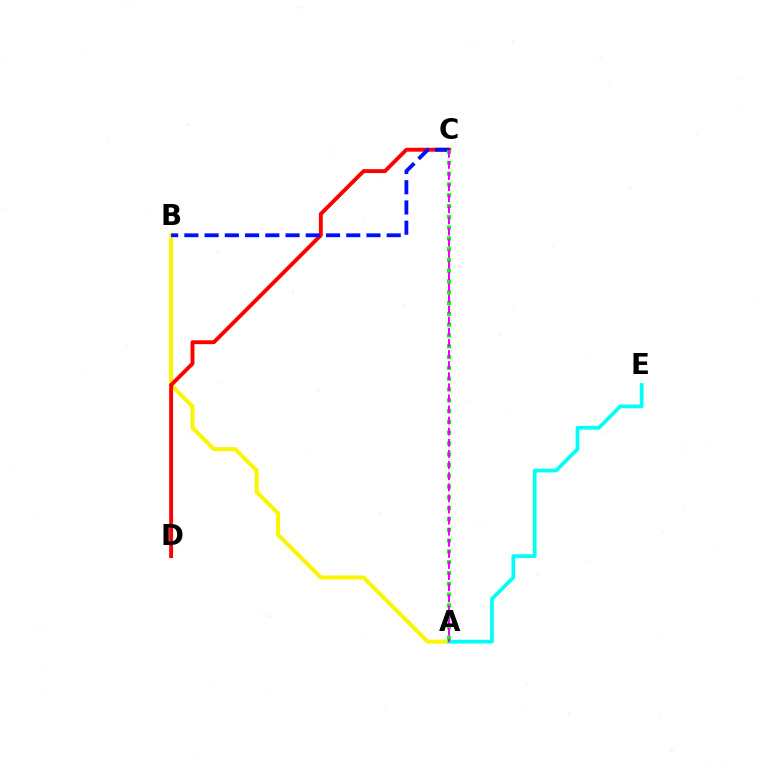{('A', 'B'): [{'color': '#fcf500', 'line_style': 'solid', 'thickness': 2.89}], ('C', 'D'): [{'color': '#ff0000', 'line_style': 'solid', 'thickness': 2.81}], ('B', 'C'): [{'color': '#0010ff', 'line_style': 'dashed', 'thickness': 2.75}], ('A', 'C'): [{'color': '#08ff00', 'line_style': 'dotted', 'thickness': 2.93}, {'color': '#ee00ff', 'line_style': 'dashed', 'thickness': 1.51}], ('A', 'E'): [{'color': '#00fff6', 'line_style': 'solid', 'thickness': 2.67}]}